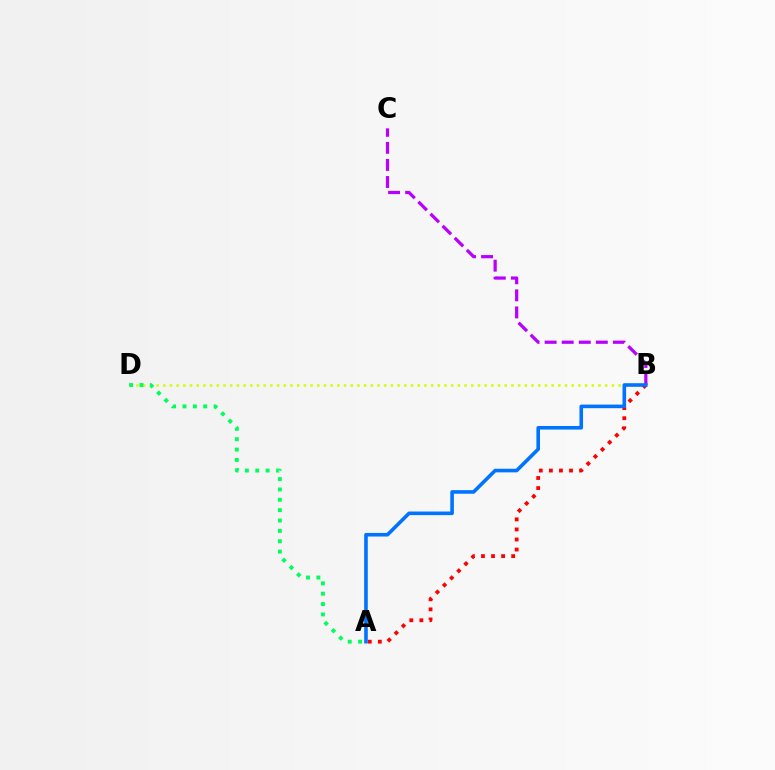{('B', 'C'): [{'color': '#b900ff', 'line_style': 'dashed', 'thickness': 2.32}], ('B', 'D'): [{'color': '#d1ff00', 'line_style': 'dotted', 'thickness': 1.82}], ('A', 'B'): [{'color': '#ff0000', 'line_style': 'dotted', 'thickness': 2.73}, {'color': '#0074ff', 'line_style': 'solid', 'thickness': 2.59}], ('A', 'D'): [{'color': '#00ff5c', 'line_style': 'dotted', 'thickness': 2.82}]}